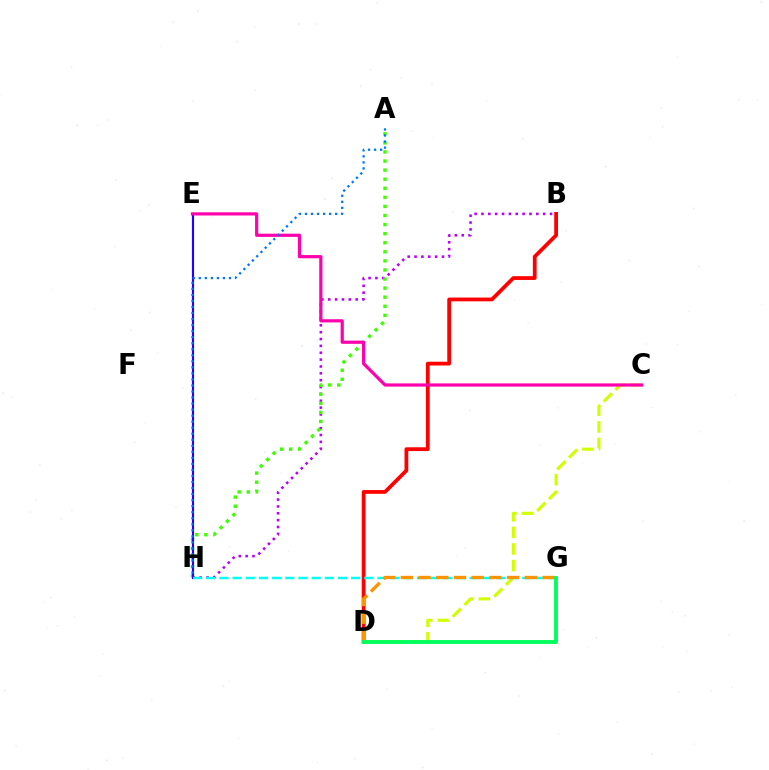{('C', 'D'): [{'color': '#d1ff00', 'line_style': 'dashed', 'thickness': 2.25}], ('B', 'H'): [{'color': '#b900ff', 'line_style': 'dotted', 'thickness': 1.86}], ('B', 'D'): [{'color': '#ff0000', 'line_style': 'solid', 'thickness': 2.72}], ('A', 'H'): [{'color': '#3dff00', 'line_style': 'dotted', 'thickness': 2.47}, {'color': '#0074ff', 'line_style': 'dotted', 'thickness': 1.64}], ('E', 'H'): [{'color': '#2500ff', 'line_style': 'solid', 'thickness': 1.55}], ('G', 'H'): [{'color': '#00fff6', 'line_style': 'dashed', 'thickness': 1.79}], ('D', 'G'): [{'color': '#ff9400', 'line_style': 'dashed', 'thickness': 2.41}, {'color': '#00ff5c', 'line_style': 'solid', 'thickness': 2.77}], ('C', 'E'): [{'color': '#ff00ac', 'line_style': 'solid', 'thickness': 2.3}]}